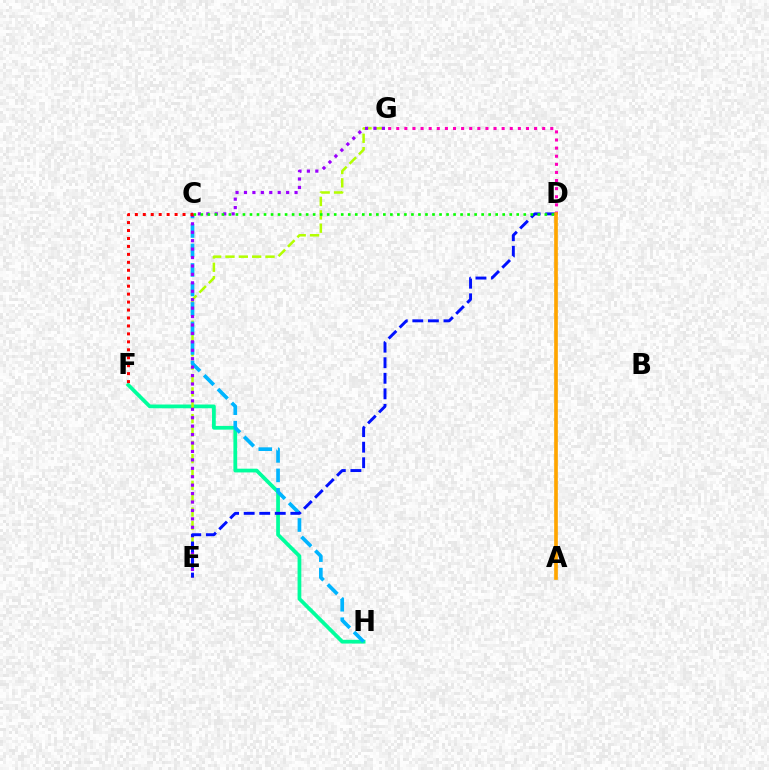{('F', 'H'): [{'color': '#00ff9d', 'line_style': 'solid', 'thickness': 2.69}], ('E', 'G'): [{'color': '#b3ff00', 'line_style': 'dashed', 'thickness': 1.81}, {'color': '#9b00ff', 'line_style': 'dotted', 'thickness': 2.29}], ('C', 'H'): [{'color': '#00b5ff', 'line_style': 'dashed', 'thickness': 2.65}], ('D', 'G'): [{'color': '#ff00bd', 'line_style': 'dotted', 'thickness': 2.2}], ('D', 'E'): [{'color': '#0010ff', 'line_style': 'dashed', 'thickness': 2.11}], ('A', 'D'): [{'color': '#ffa500', 'line_style': 'solid', 'thickness': 2.65}], ('C', 'D'): [{'color': '#08ff00', 'line_style': 'dotted', 'thickness': 1.91}], ('C', 'F'): [{'color': '#ff0000', 'line_style': 'dotted', 'thickness': 2.16}]}